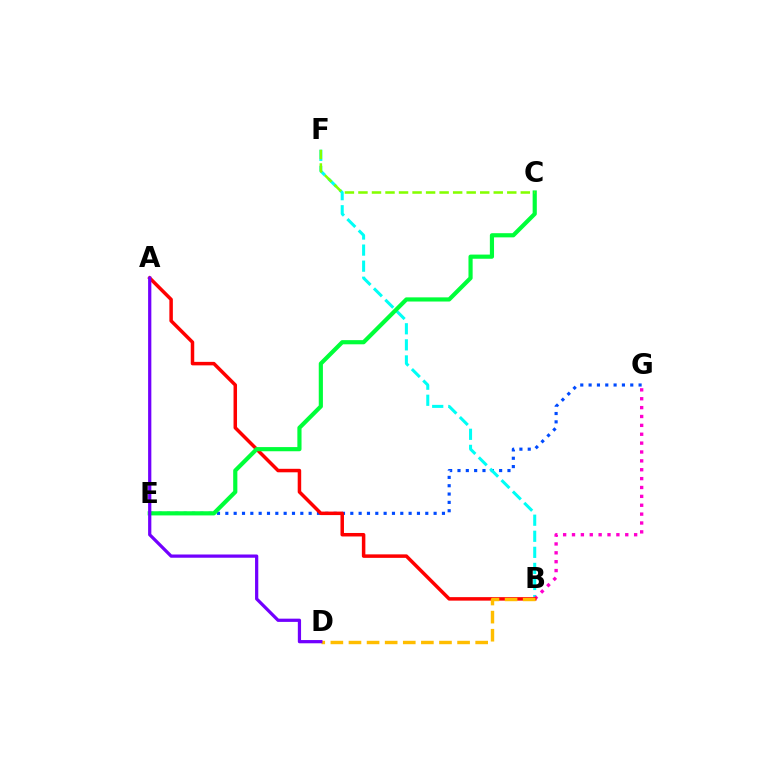{('E', 'G'): [{'color': '#004bff', 'line_style': 'dotted', 'thickness': 2.26}], ('B', 'F'): [{'color': '#00fff6', 'line_style': 'dashed', 'thickness': 2.18}], ('B', 'G'): [{'color': '#ff00cf', 'line_style': 'dotted', 'thickness': 2.41}], ('A', 'B'): [{'color': '#ff0000', 'line_style': 'solid', 'thickness': 2.52}], ('B', 'D'): [{'color': '#ffbd00', 'line_style': 'dashed', 'thickness': 2.46}], ('C', 'E'): [{'color': '#00ff39', 'line_style': 'solid', 'thickness': 3.0}], ('A', 'D'): [{'color': '#7200ff', 'line_style': 'solid', 'thickness': 2.33}], ('C', 'F'): [{'color': '#84ff00', 'line_style': 'dashed', 'thickness': 1.84}]}